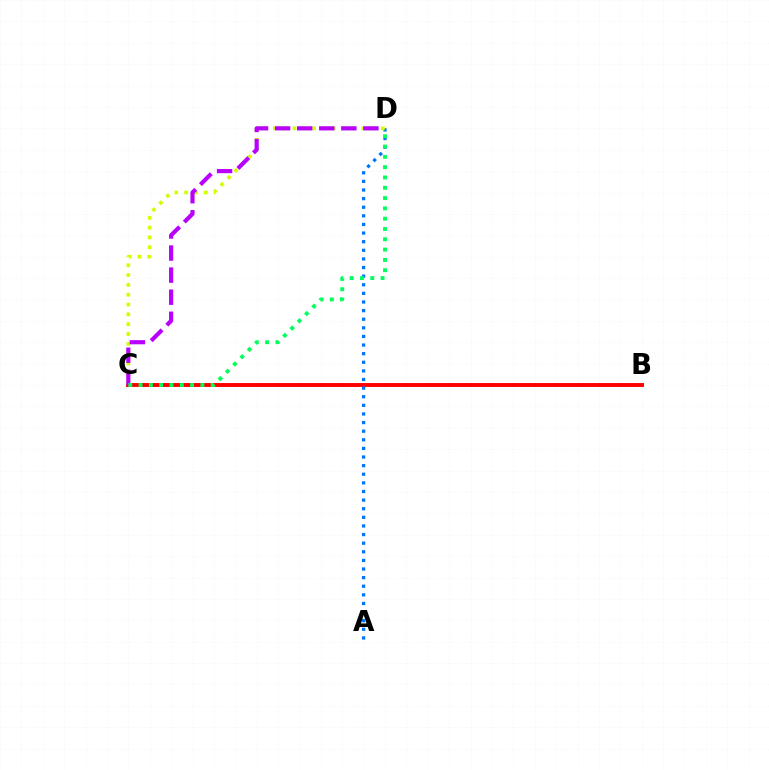{('B', 'C'): [{'color': '#ff0000', 'line_style': 'solid', 'thickness': 2.82}], ('A', 'D'): [{'color': '#0074ff', 'line_style': 'dotted', 'thickness': 2.34}], ('C', 'D'): [{'color': '#d1ff00', 'line_style': 'dotted', 'thickness': 2.67}, {'color': '#b900ff', 'line_style': 'dashed', 'thickness': 3.0}, {'color': '#00ff5c', 'line_style': 'dotted', 'thickness': 2.8}]}